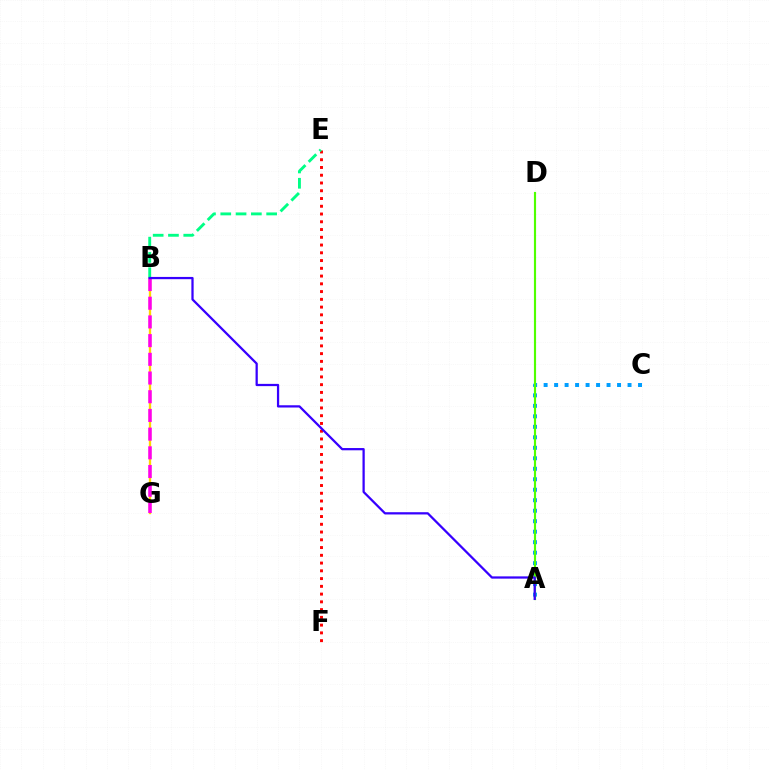{('A', 'C'): [{'color': '#009eff', 'line_style': 'dotted', 'thickness': 2.85}], ('B', 'G'): [{'color': '#ffd500', 'line_style': 'solid', 'thickness': 1.67}, {'color': '#ff00ed', 'line_style': 'dashed', 'thickness': 2.54}], ('E', 'F'): [{'color': '#ff0000', 'line_style': 'dotted', 'thickness': 2.11}], ('A', 'D'): [{'color': '#4fff00', 'line_style': 'solid', 'thickness': 1.55}], ('B', 'E'): [{'color': '#00ff86', 'line_style': 'dashed', 'thickness': 2.08}], ('A', 'B'): [{'color': '#3700ff', 'line_style': 'solid', 'thickness': 1.62}]}